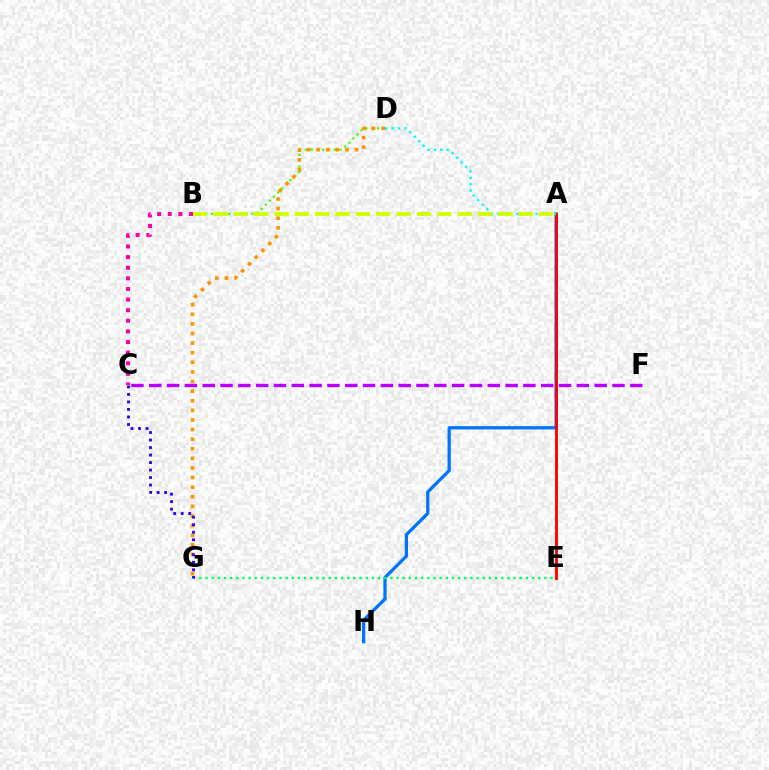{('A', 'H'): [{'color': '#0074ff', 'line_style': 'solid', 'thickness': 2.36}], ('A', 'E'): [{'color': '#ff0000', 'line_style': 'solid', 'thickness': 2.05}], ('E', 'G'): [{'color': '#00ff5c', 'line_style': 'dotted', 'thickness': 1.67}], ('B', 'D'): [{'color': '#3dff00', 'line_style': 'dotted', 'thickness': 1.57}], ('D', 'G'): [{'color': '#ff9400', 'line_style': 'dotted', 'thickness': 2.61}], ('A', 'D'): [{'color': '#00fff6', 'line_style': 'dotted', 'thickness': 1.74}], ('C', 'F'): [{'color': '#b900ff', 'line_style': 'dashed', 'thickness': 2.42}], ('B', 'C'): [{'color': '#ff00ac', 'line_style': 'dotted', 'thickness': 2.88}], ('A', 'B'): [{'color': '#d1ff00', 'line_style': 'dashed', 'thickness': 2.76}], ('C', 'G'): [{'color': '#2500ff', 'line_style': 'dotted', 'thickness': 2.04}]}